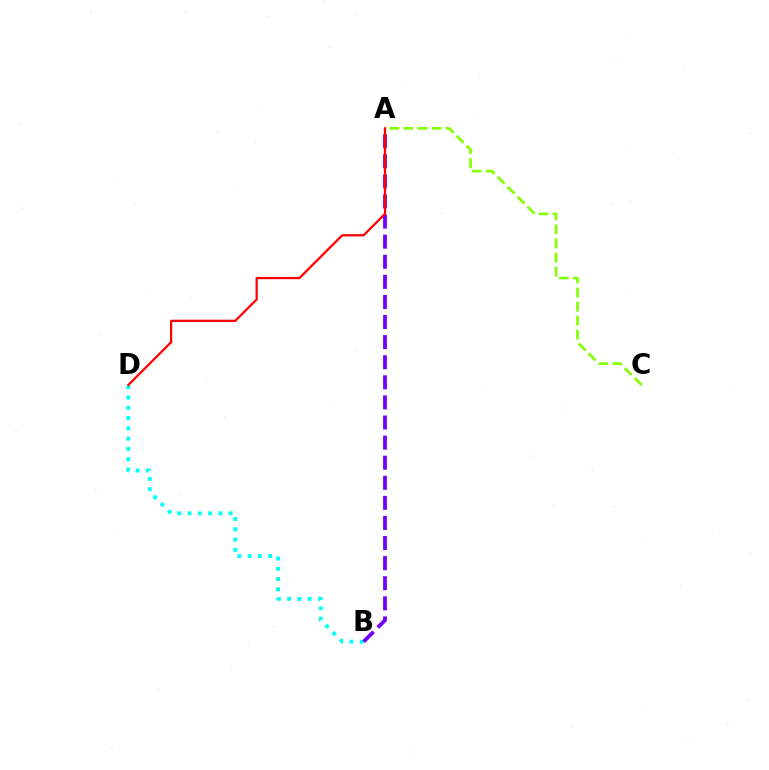{('B', 'D'): [{'color': '#00fff6', 'line_style': 'dotted', 'thickness': 2.79}], ('A', 'B'): [{'color': '#7200ff', 'line_style': 'dashed', 'thickness': 2.73}], ('A', 'D'): [{'color': '#ff0000', 'line_style': 'solid', 'thickness': 1.62}], ('A', 'C'): [{'color': '#84ff00', 'line_style': 'dashed', 'thickness': 1.91}]}